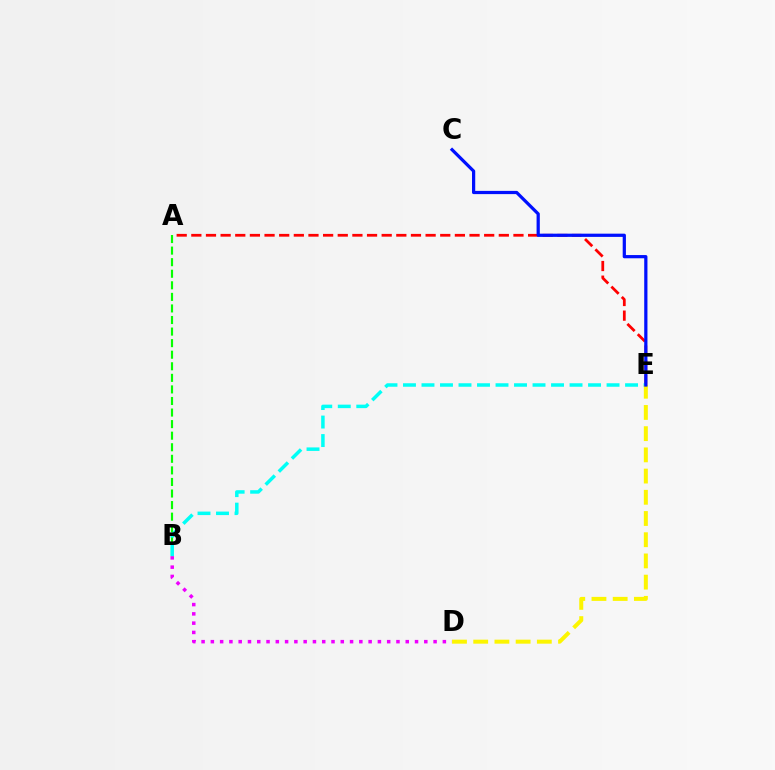{('A', 'B'): [{'color': '#08ff00', 'line_style': 'dashed', 'thickness': 1.57}], ('B', 'D'): [{'color': '#ee00ff', 'line_style': 'dotted', 'thickness': 2.52}], ('A', 'E'): [{'color': '#ff0000', 'line_style': 'dashed', 'thickness': 1.99}], ('B', 'E'): [{'color': '#00fff6', 'line_style': 'dashed', 'thickness': 2.51}], ('D', 'E'): [{'color': '#fcf500', 'line_style': 'dashed', 'thickness': 2.88}], ('C', 'E'): [{'color': '#0010ff', 'line_style': 'solid', 'thickness': 2.32}]}